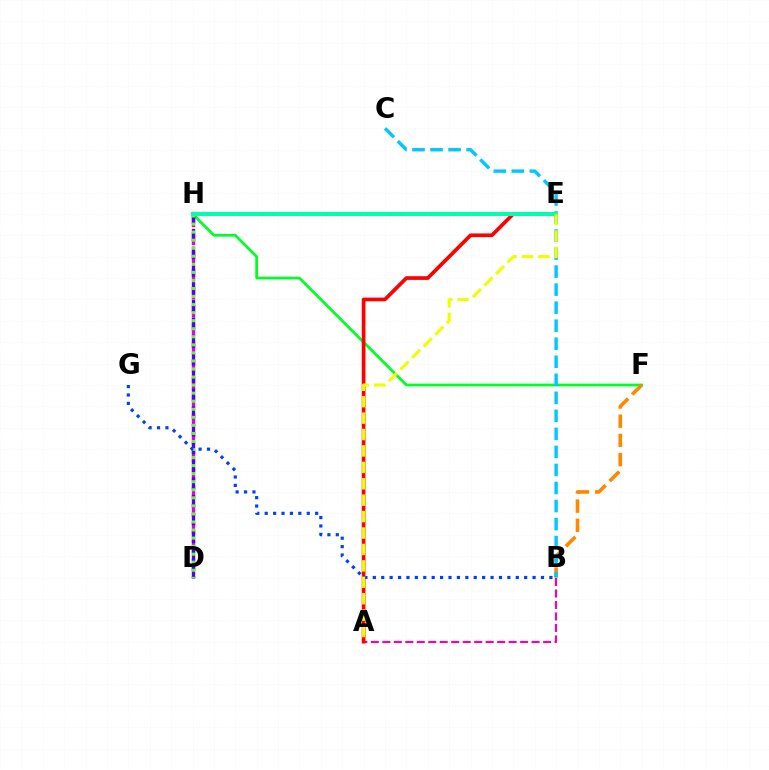{('F', 'H'): [{'color': '#00ff27', 'line_style': 'solid', 'thickness': 1.98}], ('D', 'H'): [{'color': '#d600ff', 'line_style': 'dashed', 'thickness': 2.46}, {'color': '#4f00ff', 'line_style': 'dashed', 'thickness': 2.41}, {'color': '#66ff00', 'line_style': 'dotted', 'thickness': 2.19}], ('A', 'B'): [{'color': '#ff00a0', 'line_style': 'dashed', 'thickness': 1.56}], ('A', 'E'): [{'color': '#ff0000', 'line_style': 'solid', 'thickness': 2.66}, {'color': '#eeff00', 'line_style': 'dashed', 'thickness': 2.23}], ('B', 'F'): [{'color': '#ff8800', 'line_style': 'dashed', 'thickness': 2.61}], ('B', 'C'): [{'color': '#00c7ff', 'line_style': 'dashed', 'thickness': 2.45}], ('B', 'G'): [{'color': '#003fff', 'line_style': 'dotted', 'thickness': 2.28}], ('E', 'H'): [{'color': '#00ffaf', 'line_style': 'solid', 'thickness': 2.86}]}